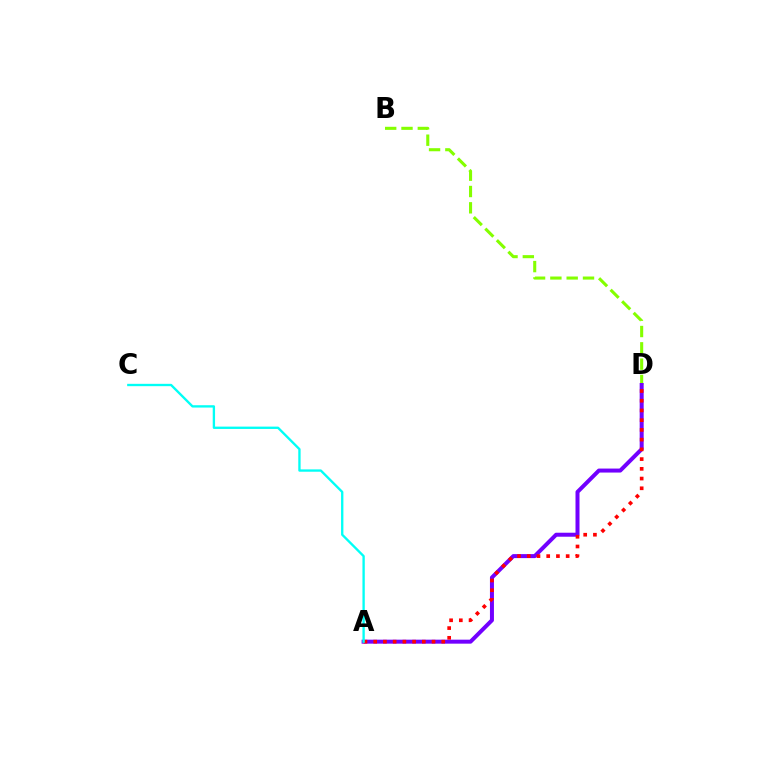{('B', 'D'): [{'color': '#84ff00', 'line_style': 'dashed', 'thickness': 2.22}], ('A', 'D'): [{'color': '#7200ff', 'line_style': 'solid', 'thickness': 2.88}, {'color': '#ff0000', 'line_style': 'dotted', 'thickness': 2.64}], ('A', 'C'): [{'color': '#00fff6', 'line_style': 'solid', 'thickness': 1.68}]}